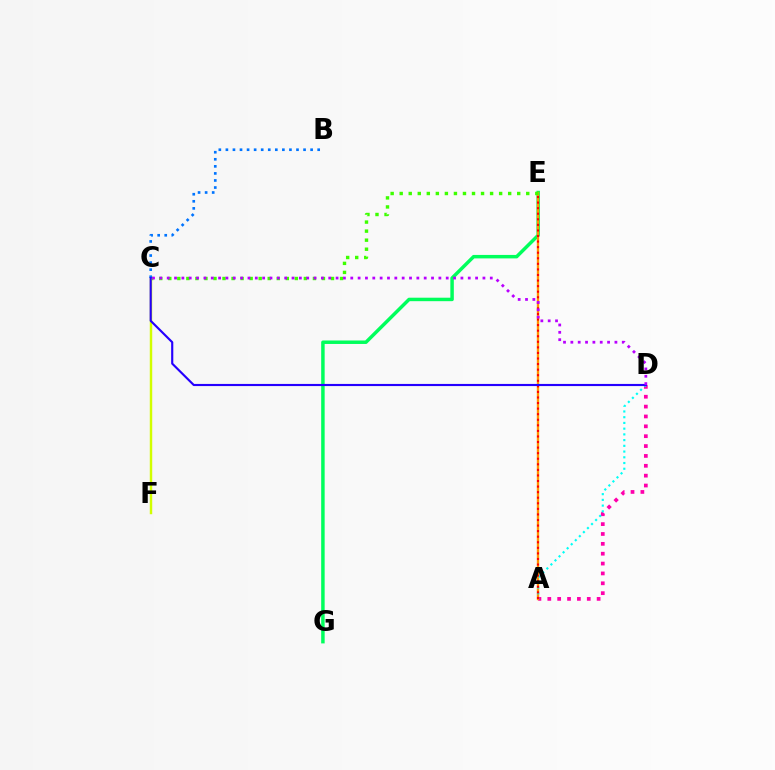{('E', 'G'): [{'color': '#00ff5c', 'line_style': 'solid', 'thickness': 2.5}], ('A', 'D'): [{'color': '#ff00ac', 'line_style': 'dotted', 'thickness': 2.68}, {'color': '#00fff6', 'line_style': 'dotted', 'thickness': 1.56}], ('A', 'E'): [{'color': '#ff9400', 'line_style': 'solid', 'thickness': 1.7}, {'color': '#ff0000', 'line_style': 'dotted', 'thickness': 1.51}], ('C', 'E'): [{'color': '#3dff00', 'line_style': 'dotted', 'thickness': 2.46}], ('C', 'F'): [{'color': '#d1ff00', 'line_style': 'solid', 'thickness': 1.75}], ('B', 'C'): [{'color': '#0074ff', 'line_style': 'dotted', 'thickness': 1.92}], ('C', 'D'): [{'color': '#2500ff', 'line_style': 'solid', 'thickness': 1.54}, {'color': '#b900ff', 'line_style': 'dotted', 'thickness': 2.0}]}